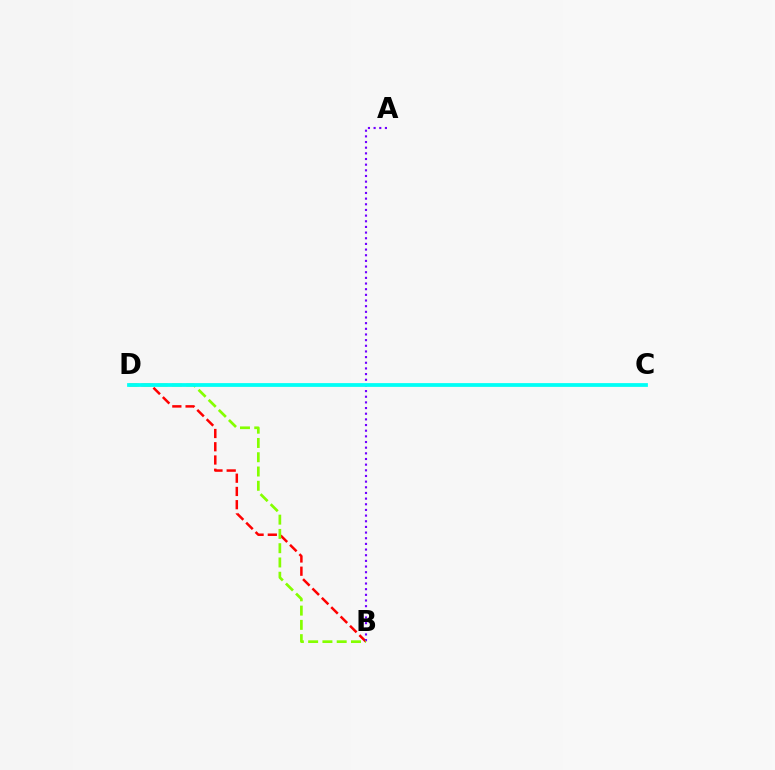{('B', 'D'): [{'color': '#ff0000', 'line_style': 'dashed', 'thickness': 1.8}, {'color': '#84ff00', 'line_style': 'dashed', 'thickness': 1.94}], ('A', 'B'): [{'color': '#7200ff', 'line_style': 'dotted', 'thickness': 1.54}], ('C', 'D'): [{'color': '#00fff6', 'line_style': 'solid', 'thickness': 2.71}]}